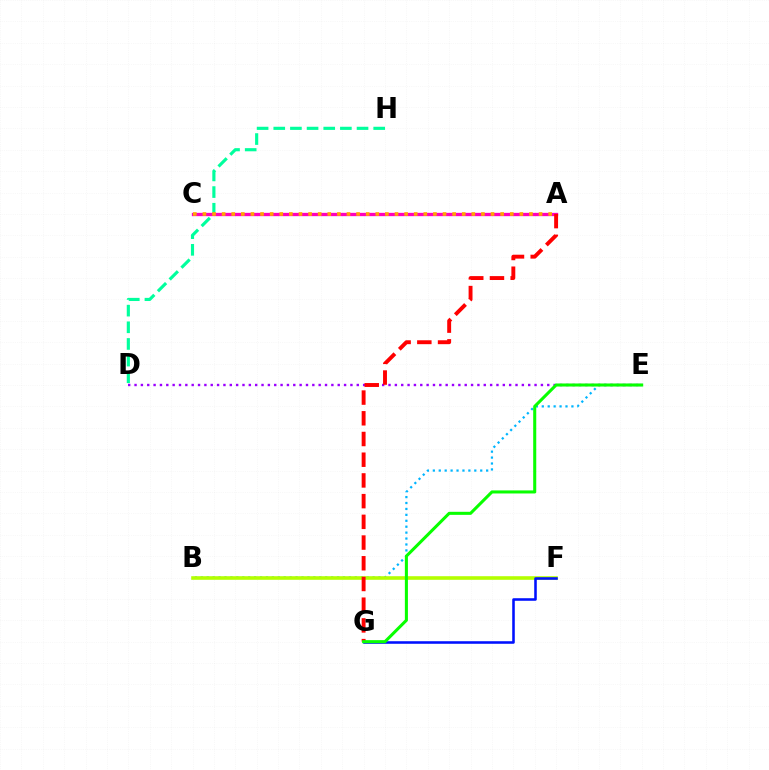{('B', 'E'): [{'color': '#00b5ff', 'line_style': 'dotted', 'thickness': 1.61}], ('D', 'H'): [{'color': '#00ff9d', 'line_style': 'dashed', 'thickness': 2.26}], ('D', 'E'): [{'color': '#9b00ff', 'line_style': 'dotted', 'thickness': 1.73}], ('A', 'C'): [{'color': '#ff00bd', 'line_style': 'solid', 'thickness': 2.39}, {'color': '#ffa500', 'line_style': 'dotted', 'thickness': 2.61}], ('B', 'F'): [{'color': '#b3ff00', 'line_style': 'solid', 'thickness': 2.59}], ('A', 'G'): [{'color': '#ff0000', 'line_style': 'dashed', 'thickness': 2.81}], ('F', 'G'): [{'color': '#0010ff', 'line_style': 'solid', 'thickness': 1.85}], ('E', 'G'): [{'color': '#08ff00', 'line_style': 'solid', 'thickness': 2.2}]}